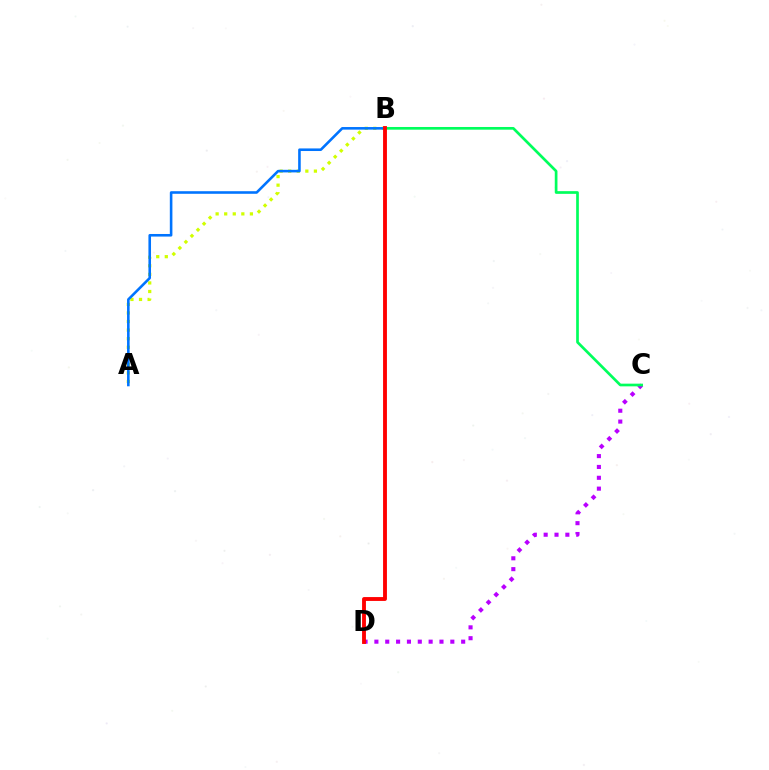{('A', 'B'): [{'color': '#d1ff00', 'line_style': 'dotted', 'thickness': 2.33}, {'color': '#0074ff', 'line_style': 'solid', 'thickness': 1.86}], ('C', 'D'): [{'color': '#b900ff', 'line_style': 'dotted', 'thickness': 2.95}], ('B', 'C'): [{'color': '#00ff5c', 'line_style': 'solid', 'thickness': 1.94}], ('B', 'D'): [{'color': '#ff0000', 'line_style': 'solid', 'thickness': 2.78}]}